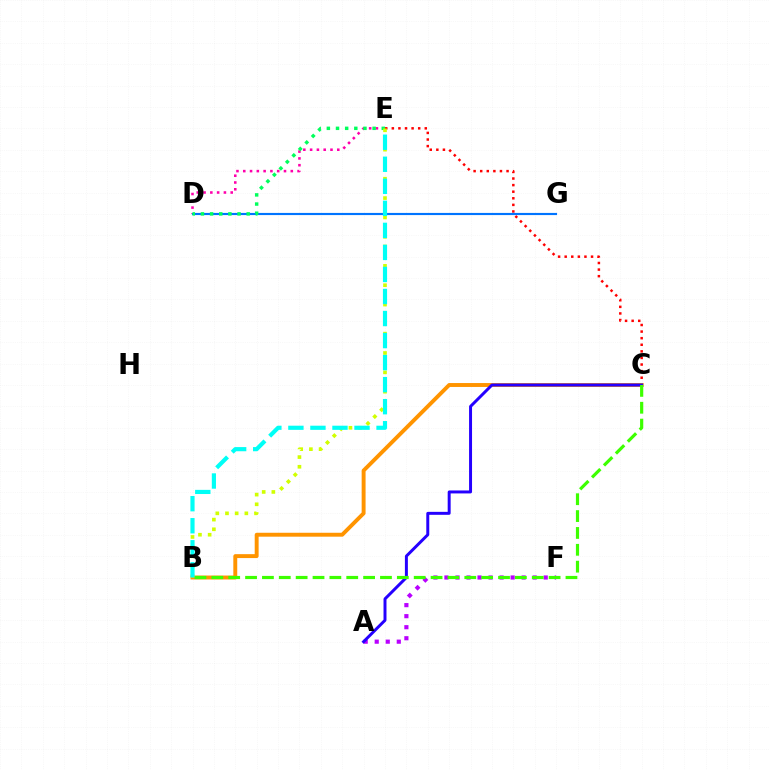{('C', 'E'): [{'color': '#ff0000', 'line_style': 'dotted', 'thickness': 1.79}], ('D', 'E'): [{'color': '#ff00ac', 'line_style': 'dotted', 'thickness': 1.84}, {'color': '#00ff5c', 'line_style': 'dotted', 'thickness': 2.49}], ('D', 'G'): [{'color': '#0074ff', 'line_style': 'solid', 'thickness': 1.55}], ('B', 'C'): [{'color': '#ff9400', 'line_style': 'solid', 'thickness': 2.82}, {'color': '#3dff00', 'line_style': 'dashed', 'thickness': 2.29}], ('B', 'E'): [{'color': '#d1ff00', 'line_style': 'dotted', 'thickness': 2.63}, {'color': '#00fff6', 'line_style': 'dashed', 'thickness': 2.99}], ('A', 'F'): [{'color': '#b900ff', 'line_style': 'dotted', 'thickness': 3.0}], ('A', 'C'): [{'color': '#2500ff', 'line_style': 'solid', 'thickness': 2.14}]}